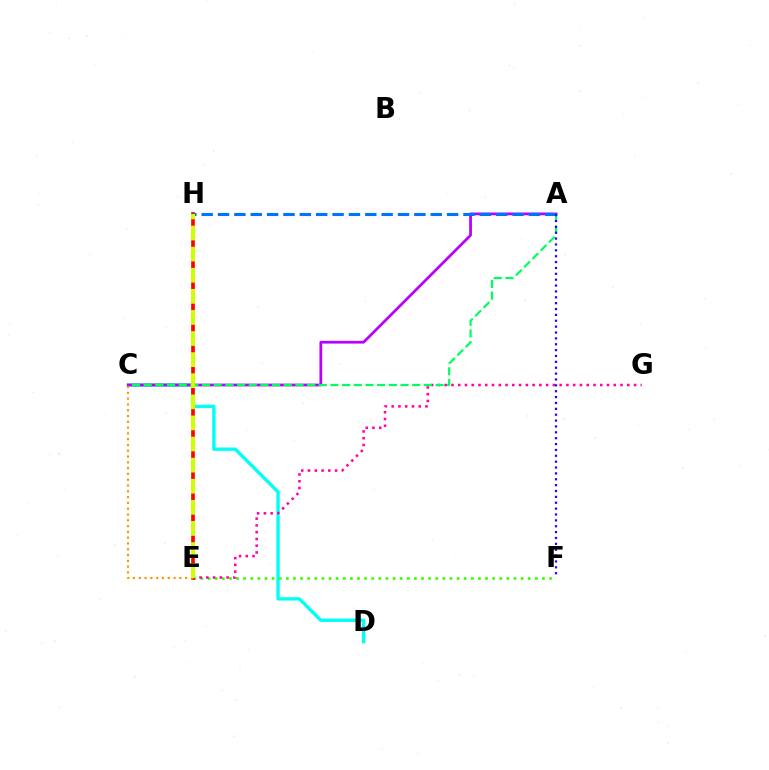{('C', 'D'): [{'color': '#00fff6', 'line_style': 'solid', 'thickness': 2.41}], ('E', 'F'): [{'color': '#3dff00', 'line_style': 'dotted', 'thickness': 1.93}], ('E', 'H'): [{'color': '#ff0000', 'line_style': 'solid', 'thickness': 2.64}, {'color': '#d1ff00', 'line_style': 'dashed', 'thickness': 2.87}], ('A', 'C'): [{'color': '#b900ff', 'line_style': 'solid', 'thickness': 1.98}, {'color': '#00ff5c', 'line_style': 'dashed', 'thickness': 1.59}], ('E', 'G'): [{'color': '#ff00ac', 'line_style': 'dotted', 'thickness': 1.84}], ('C', 'E'): [{'color': '#ff9400', 'line_style': 'dotted', 'thickness': 1.57}], ('A', 'H'): [{'color': '#0074ff', 'line_style': 'dashed', 'thickness': 2.22}], ('A', 'F'): [{'color': '#2500ff', 'line_style': 'dotted', 'thickness': 1.6}]}